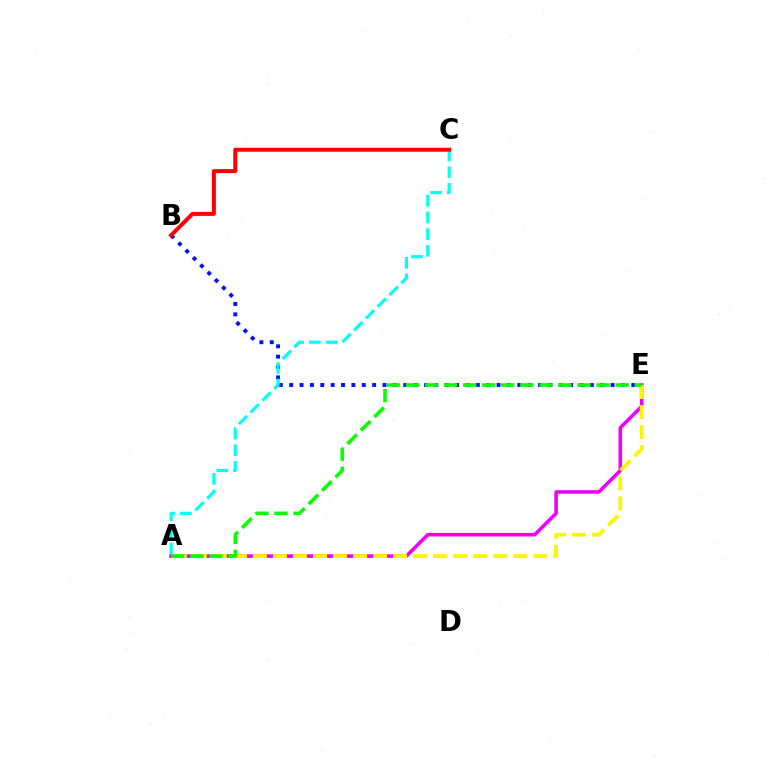{('A', 'E'): [{'color': '#ee00ff', 'line_style': 'solid', 'thickness': 2.57}, {'color': '#fcf500', 'line_style': 'dashed', 'thickness': 2.72}, {'color': '#08ff00', 'line_style': 'dashed', 'thickness': 2.59}], ('B', 'E'): [{'color': '#0010ff', 'line_style': 'dotted', 'thickness': 2.82}], ('A', 'C'): [{'color': '#00fff6', 'line_style': 'dashed', 'thickness': 2.26}], ('B', 'C'): [{'color': '#ff0000', 'line_style': 'solid', 'thickness': 2.87}]}